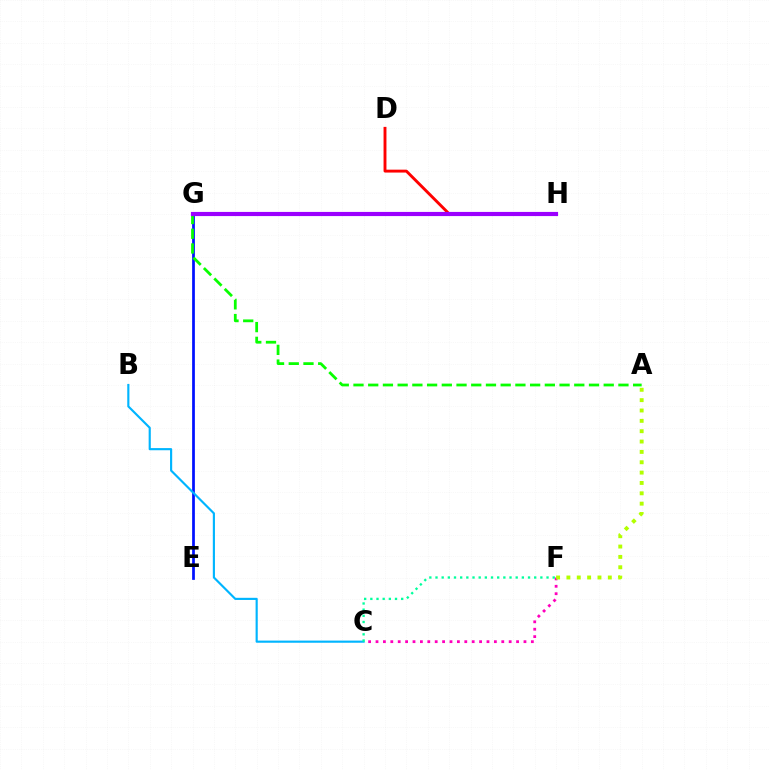{('E', 'G'): [{'color': '#0010ff', 'line_style': 'solid', 'thickness': 1.97}], ('C', 'F'): [{'color': '#ff00bd', 'line_style': 'dotted', 'thickness': 2.01}, {'color': '#00ff9d', 'line_style': 'dotted', 'thickness': 1.68}], ('D', 'H'): [{'color': '#ff0000', 'line_style': 'solid', 'thickness': 2.09}], ('B', 'C'): [{'color': '#00b5ff', 'line_style': 'solid', 'thickness': 1.55}], ('A', 'F'): [{'color': '#b3ff00', 'line_style': 'dotted', 'thickness': 2.81}], ('A', 'G'): [{'color': '#08ff00', 'line_style': 'dashed', 'thickness': 2.0}], ('G', 'H'): [{'color': '#ffa500', 'line_style': 'dashed', 'thickness': 1.56}, {'color': '#9b00ff', 'line_style': 'solid', 'thickness': 2.99}]}